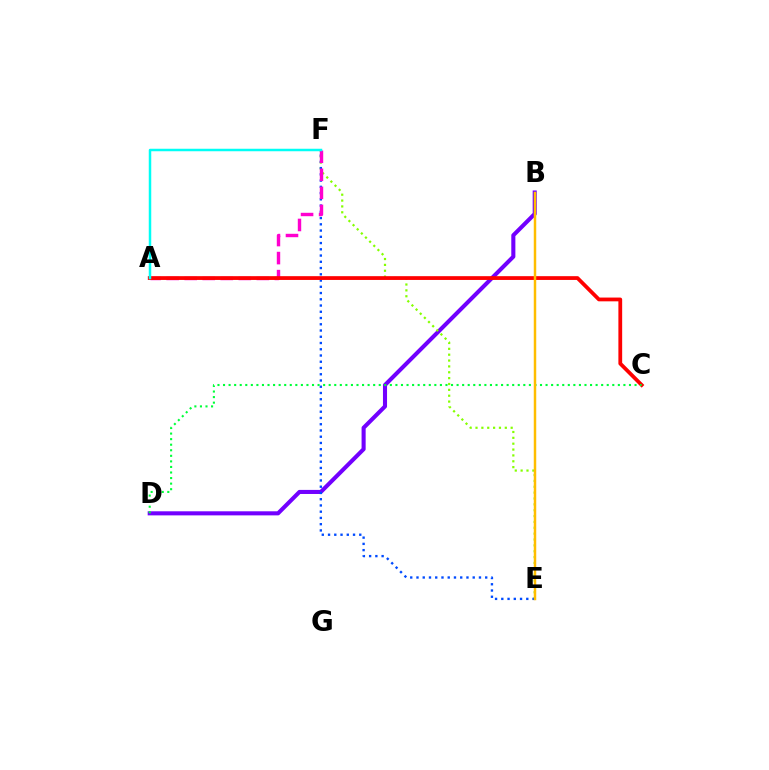{('B', 'D'): [{'color': '#7200ff', 'line_style': 'solid', 'thickness': 2.93}], ('E', 'F'): [{'color': '#84ff00', 'line_style': 'dotted', 'thickness': 1.59}, {'color': '#004bff', 'line_style': 'dotted', 'thickness': 1.7}], ('A', 'F'): [{'color': '#ff00cf', 'line_style': 'dashed', 'thickness': 2.45}, {'color': '#00fff6', 'line_style': 'solid', 'thickness': 1.79}], ('A', 'C'): [{'color': '#ff0000', 'line_style': 'solid', 'thickness': 2.72}], ('C', 'D'): [{'color': '#00ff39', 'line_style': 'dotted', 'thickness': 1.51}], ('B', 'E'): [{'color': '#ffbd00', 'line_style': 'solid', 'thickness': 1.78}]}